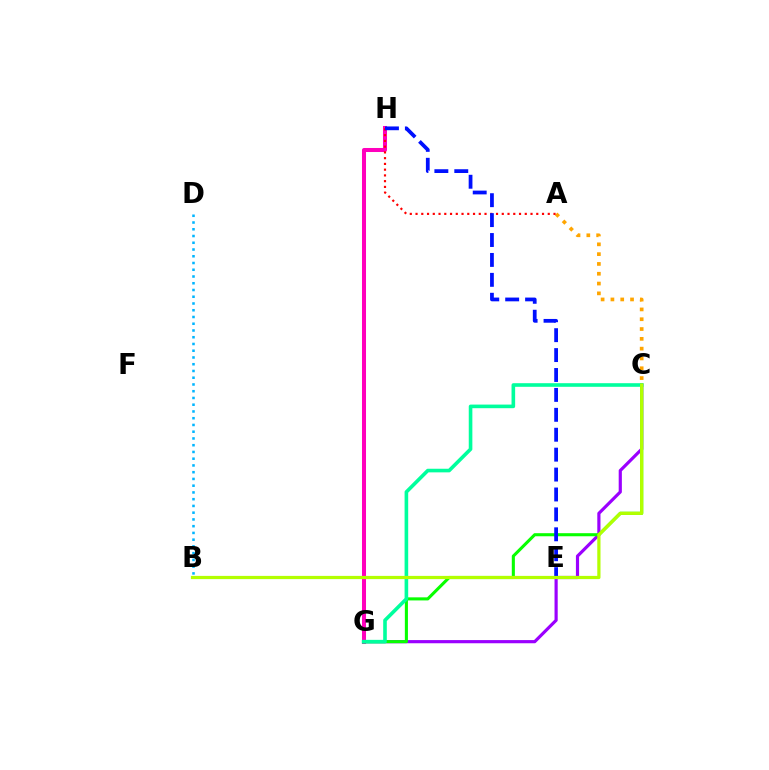{('A', 'C'): [{'color': '#ffa500', 'line_style': 'dotted', 'thickness': 2.66}], ('B', 'D'): [{'color': '#00b5ff', 'line_style': 'dotted', 'thickness': 1.83}], ('G', 'H'): [{'color': '#ff00bd', 'line_style': 'solid', 'thickness': 2.9}], ('C', 'G'): [{'color': '#9b00ff', 'line_style': 'solid', 'thickness': 2.28}, {'color': '#08ff00', 'line_style': 'solid', 'thickness': 2.22}, {'color': '#00ff9d', 'line_style': 'solid', 'thickness': 2.6}], ('A', 'H'): [{'color': '#ff0000', 'line_style': 'dotted', 'thickness': 1.56}], ('E', 'H'): [{'color': '#0010ff', 'line_style': 'dashed', 'thickness': 2.71}], ('B', 'C'): [{'color': '#b3ff00', 'line_style': 'solid', 'thickness': 2.32}]}